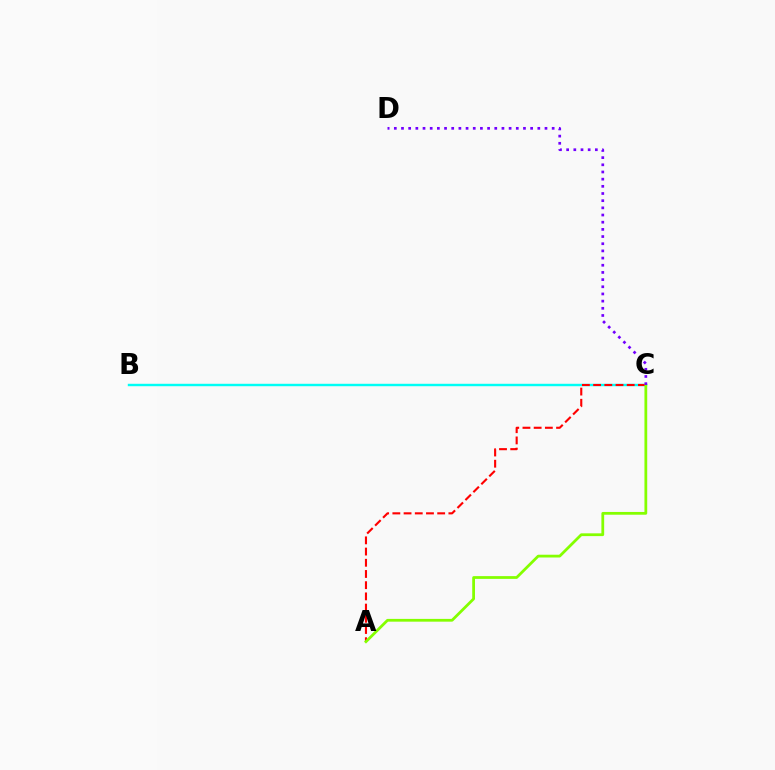{('B', 'C'): [{'color': '#00fff6', 'line_style': 'solid', 'thickness': 1.75}], ('A', 'C'): [{'color': '#ff0000', 'line_style': 'dashed', 'thickness': 1.52}, {'color': '#84ff00', 'line_style': 'solid', 'thickness': 1.99}], ('C', 'D'): [{'color': '#7200ff', 'line_style': 'dotted', 'thickness': 1.95}]}